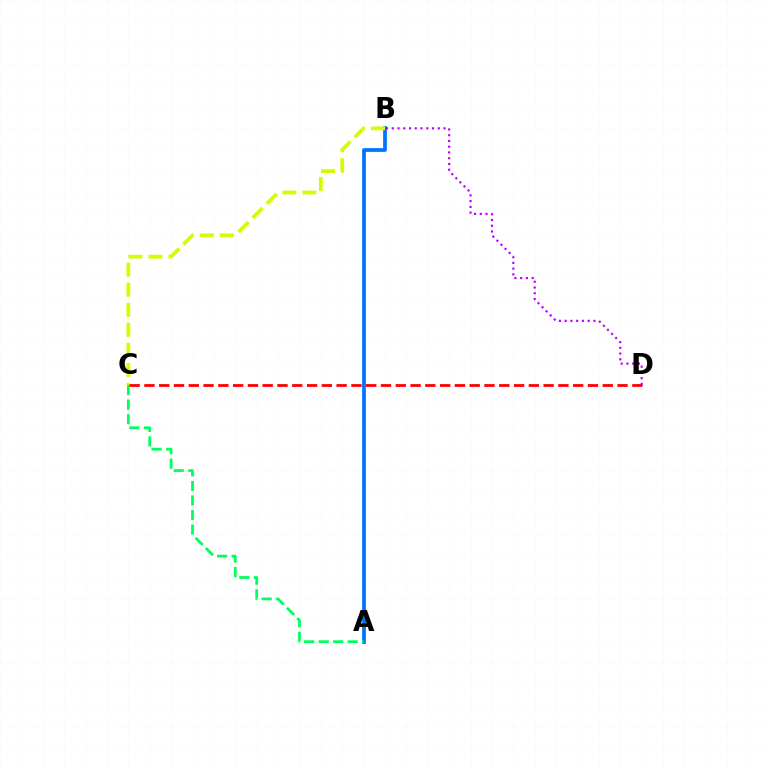{('A', 'B'): [{'color': '#0074ff', 'line_style': 'solid', 'thickness': 2.71}], ('B', 'C'): [{'color': '#d1ff00', 'line_style': 'dashed', 'thickness': 2.72}], ('A', 'C'): [{'color': '#00ff5c', 'line_style': 'dashed', 'thickness': 1.98}], ('C', 'D'): [{'color': '#ff0000', 'line_style': 'dashed', 'thickness': 2.01}], ('B', 'D'): [{'color': '#b900ff', 'line_style': 'dotted', 'thickness': 1.56}]}